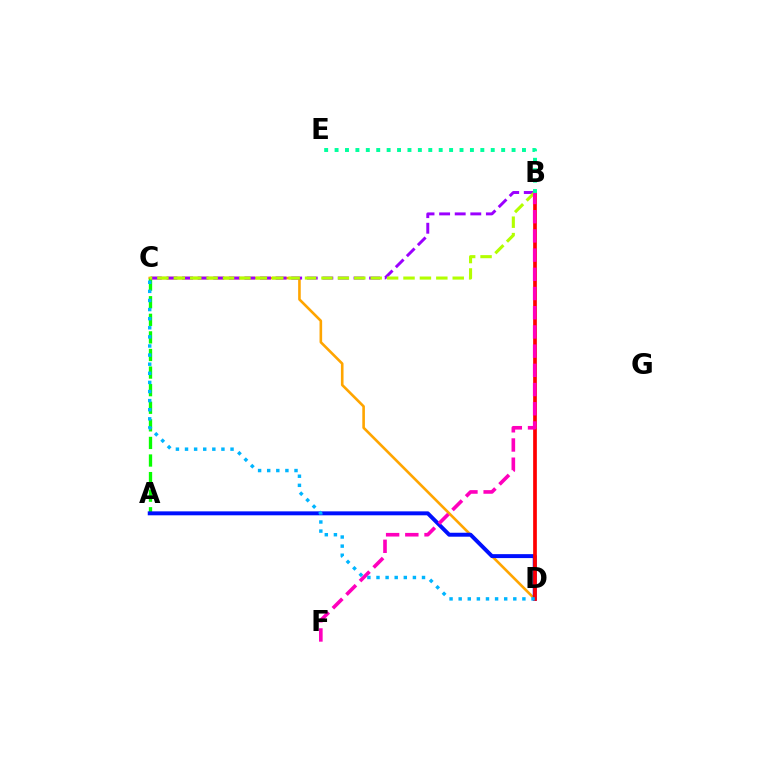{('C', 'D'): [{'color': '#ffa500', 'line_style': 'solid', 'thickness': 1.88}, {'color': '#00b5ff', 'line_style': 'dotted', 'thickness': 2.47}], ('A', 'C'): [{'color': '#08ff00', 'line_style': 'dashed', 'thickness': 2.39}], ('B', 'C'): [{'color': '#9b00ff', 'line_style': 'dashed', 'thickness': 2.12}, {'color': '#b3ff00', 'line_style': 'dashed', 'thickness': 2.23}], ('A', 'D'): [{'color': '#0010ff', 'line_style': 'solid', 'thickness': 2.84}], ('B', 'D'): [{'color': '#ff0000', 'line_style': 'solid', 'thickness': 2.67}], ('B', 'F'): [{'color': '#ff00bd', 'line_style': 'dashed', 'thickness': 2.61}], ('B', 'E'): [{'color': '#00ff9d', 'line_style': 'dotted', 'thickness': 2.83}]}